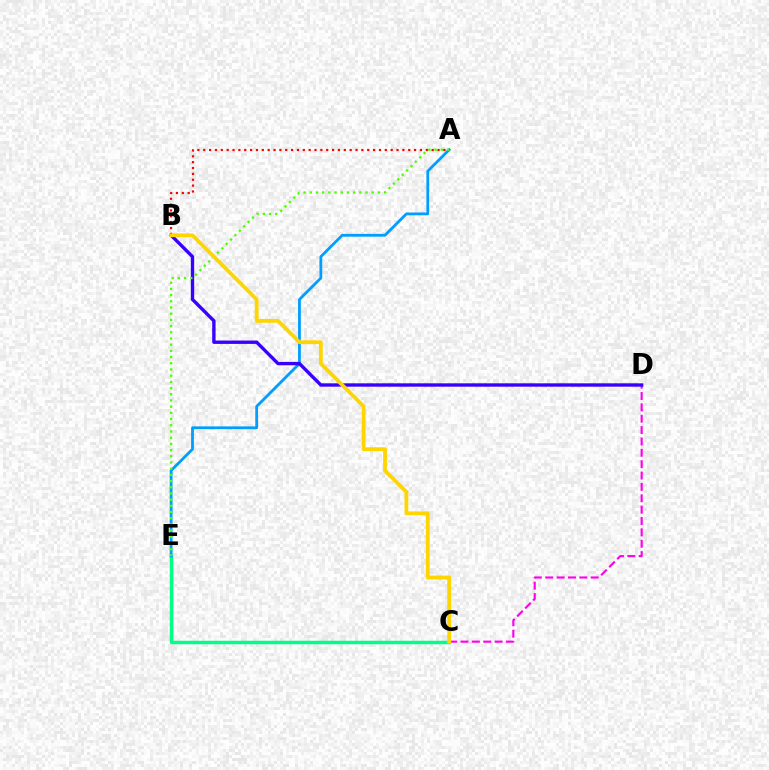{('A', 'B'): [{'color': '#ff0000', 'line_style': 'dotted', 'thickness': 1.59}], ('C', 'D'): [{'color': '#ff00ed', 'line_style': 'dashed', 'thickness': 1.54}], ('C', 'E'): [{'color': '#00ff86', 'line_style': 'solid', 'thickness': 2.5}], ('A', 'E'): [{'color': '#009eff', 'line_style': 'solid', 'thickness': 2.01}, {'color': '#4fff00', 'line_style': 'dotted', 'thickness': 1.68}], ('B', 'D'): [{'color': '#3700ff', 'line_style': 'solid', 'thickness': 2.42}], ('B', 'C'): [{'color': '#ffd500', 'line_style': 'solid', 'thickness': 2.74}]}